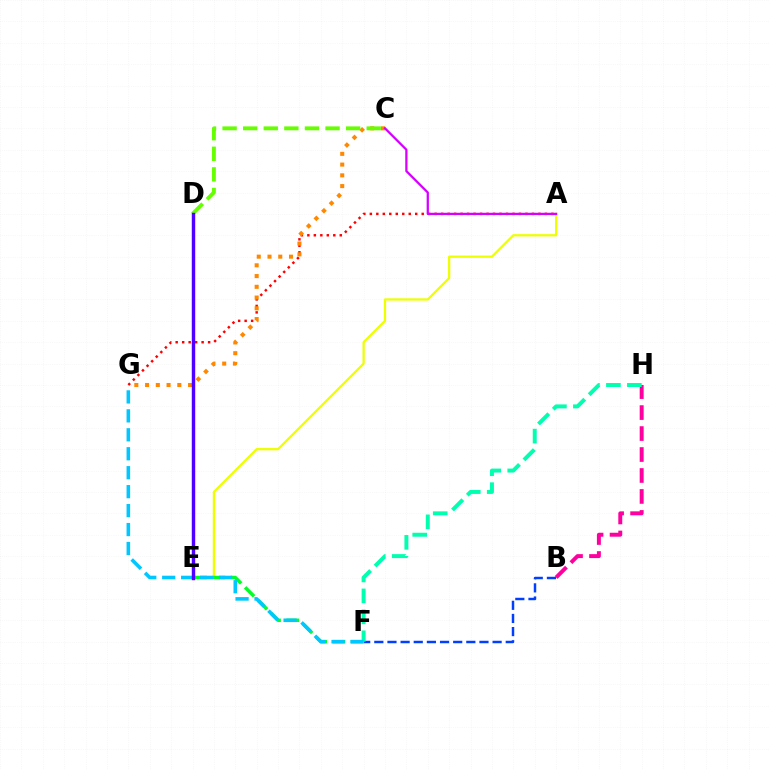{('A', 'E'): [{'color': '#eeff00', 'line_style': 'solid', 'thickness': 1.63}], ('B', 'F'): [{'color': '#003fff', 'line_style': 'dashed', 'thickness': 1.79}], ('B', 'H'): [{'color': '#ff00a0', 'line_style': 'dashed', 'thickness': 2.85}], ('E', 'F'): [{'color': '#00ff27', 'line_style': 'dashed', 'thickness': 2.49}], ('A', 'G'): [{'color': '#ff0000', 'line_style': 'dotted', 'thickness': 1.76}], ('C', 'G'): [{'color': '#ff8800', 'line_style': 'dotted', 'thickness': 2.92}], ('C', 'D'): [{'color': '#66ff00', 'line_style': 'dashed', 'thickness': 2.8}], ('F', 'H'): [{'color': '#00ffaf', 'line_style': 'dashed', 'thickness': 2.85}], ('A', 'C'): [{'color': '#d600ff', 'line_style': 'solid', 'thickness': 1.63}], ('F', 'G'): [{'color': '#00c7ff', 'line_style': 'dashed', 'thickness': 2.57}], ('D', 'E'): [{'color': '#4f00ff', 'line_style': 'solid', 'thickness': 2.47}]}